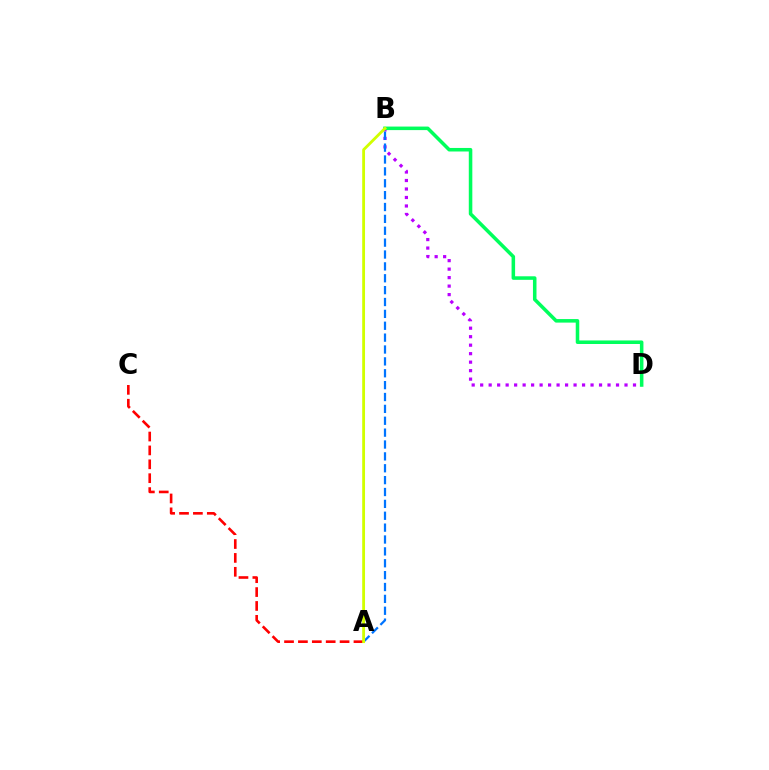{('B', 'D'): [{'color': '#b900ff', 'line_style': 'dotted', 'thickness': 2.31}, {'color': '#00ff5c', 'line_style': 'solid', 'thickness': 2.55}], ('A', 'B'): [{'color': '#0074ff', 'line_style': 'dashed', 'thickness': 1.61}, {'color': '#d1ff00', 'line_style': 'solid', 'thickness': 2.03}], ('A', 'C'): [{'color': '#ff0000', 'line_style': 'dashed', 'thickness': 1.89}]}